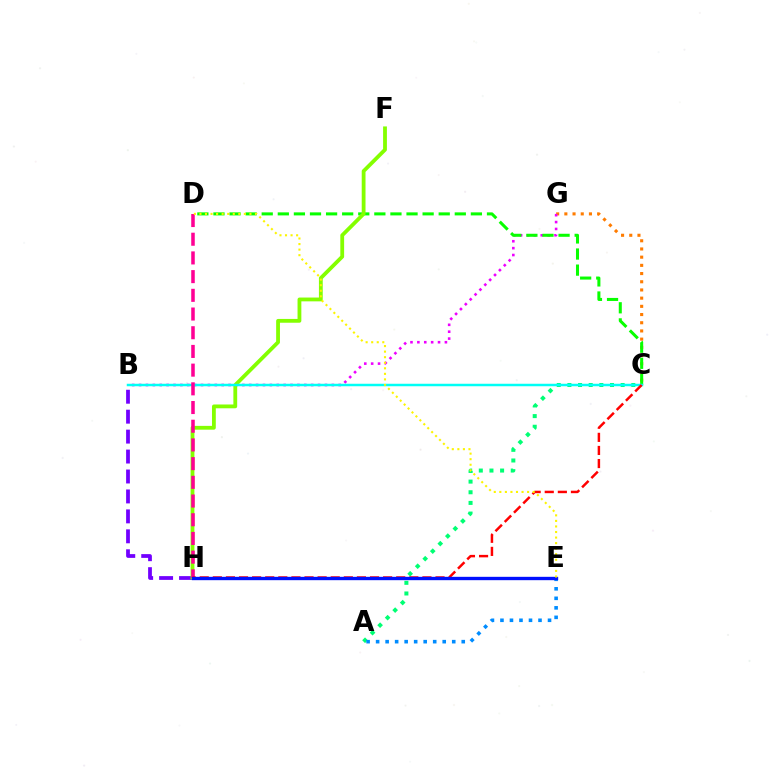{('B', 'H'): [{'color': '#7200ff', 'line_style': 'dashed', 'thickness': 2.71}], ('A', 'C'): [{'color': '#00ff74', 'line_style': 'dotted', 'thickness': 2.89}], ('A', 'E'): [{'color': '#008cff', 'line_style': 'dotted', 'thickness': 2.58}], ('C', 'G'): [{'color': '#ff7c00', 'line_style': 'dotted', 'thickness': 2.23}], ('B', 'G'): [{'color': '#ee00ff', 'line_style': 'dotted', 'thickness': 1.87}], ('C', 'D'): [{'color': '#08ff00', 'line_style': 'dashed', 'thickness': 2.19}], ('F', 'H'): [{'color': '#84ff00', 'line_style': 'solid', 'thickness': 2.74}], ('B', 'C'): [{'color': '#00fff6', 'line_style': 'solid', 'thickness': 1.79}], ('D', 'H'): [{'color': '#ff0094', 'line_style': 'dashed', 'thickness': 2.54}], ('C', 'H'): [{'color': '#ff0000', 'line_style': 'dashed', 'thickness': 1.78}], ('E', 'H'): [{'color': '#0010ff', 'line_style': 'solid', 'thickness': 2.41}], ('D', 'E'): [{'color': '#fcf500', 'line_style': 'dotted', 'thickness': 1.51}]}